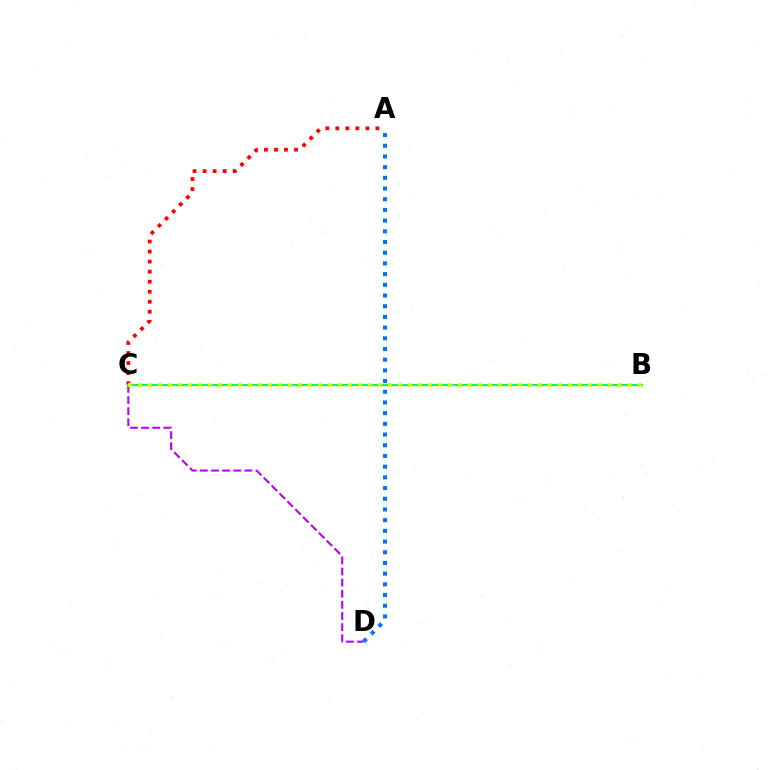{('C', 'D'): [{'color': '#b900ff', 'line_style': 'dashed', 'thickness': 1.51}], ('A', 'C'): [{'color': '#ff0000', 'line_style': 'dotted', 'thickness': 2.72}], ('A', 'D'): [{'color': '#0074ff', 'line_style': 'dotted', 'thickness': 2.91}], ('B', 'C'): [{'color': '#00ff5c', 'line_style': 'solid', 'thickness': 1.5}, {'color': '#d1ff00', 'line_style': 'dotted', 'thickness': 2.72}]}